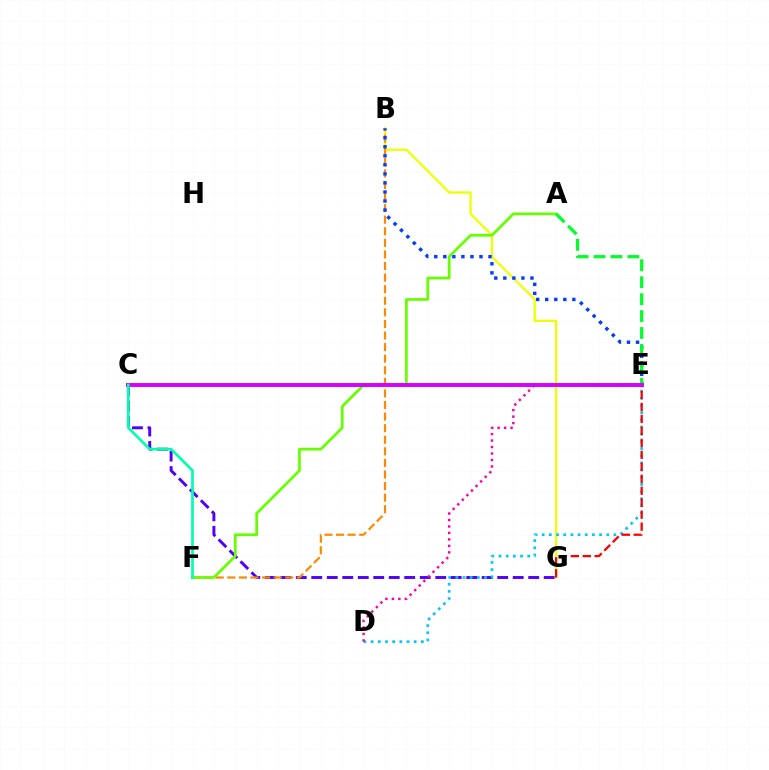{('B', 'G'): [{'color': '#eeff00', 'line_style': 'solid', 'thickness': 1.63}], ('C', 'G'): [{'color': '#4f00ff', 'line_style': 'dashed', 'thickness': 2.11}], ('B', 'F'): [{'color': '#ff8800', 'line_style': 'dashed', 'thickness': 1.57}], ('D', 'E'): [{'color': '#00c7ff', 'line_style': 'dotted', 'thickness': 1.95}, {'color': '#ff00a0', 'line_style': 'dotted', 'thickness': 1.76}], ('E', 'G'): [{'color': '#ff0000', 'line_style': 'dashed', 'thickness': 1.63}], ('B', 'E'): [{'color': '#003fff', 'line_style': 'dotted', 'thickness': 2.46}], ('A', 'F'): [{'color': '#66ff00', 'line_style': 'solid', 'thickness': 1.96}], ('A', 'E'): [{'color': '#00ff27', 'line_style': 'dashed', 'thickness': 2.3}], ('C', 'E'): [{'color': '#d600ff', 'line_style': 'solid', 'thickness': 2.82}], ('C', 'F'): [{'color': '#00ffaf', 'line_style': 'solid', 'thickness': 1.93}]}